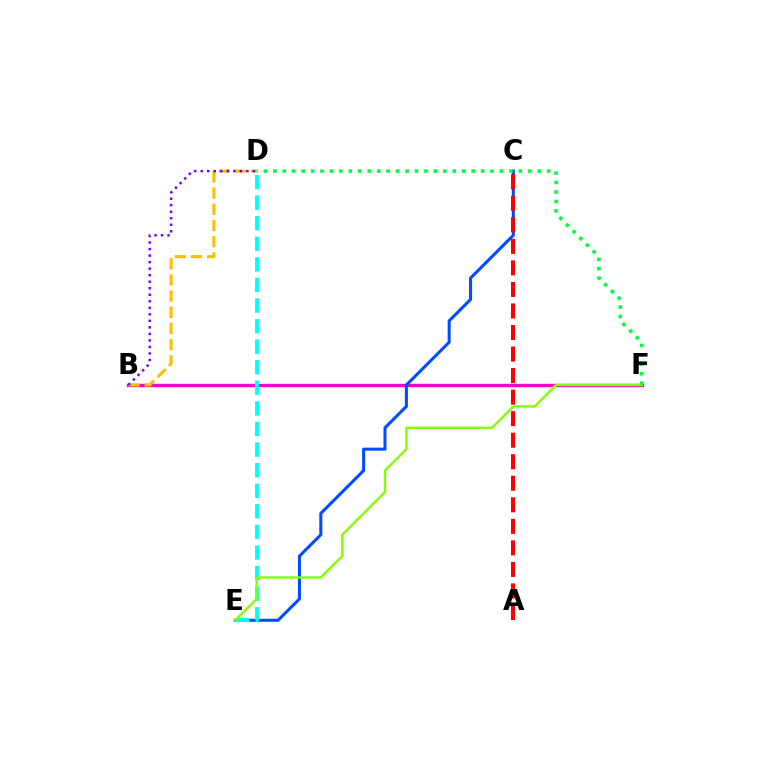{('B', 'F'): [{'color': '#ff00cf', 'line_style': 'solid', 'thickness': 2.44}], ('C', 'E'): [{'color': '#004bff', 'line_style': 'solid', 'thickness': 2.19}], ('D', 'E'): [{'color': '#00fff6', 'line_style': 'dashed', 'thickness': 2.8}], ('B', 'D'): [{'color': '#ffbd00', 'line_style': 'dashed', 'thickness': 2.2}, {'color': '#7200ff', 'line_style': 'dotted', 'thickness': 1.77}], ('E', 'F'): [{'color': '#84ff00', 'line_style': 'solid', 'thickness': 1.73}], ('D', 'F'): [{'color': '#00ff39', 'line_style': 'dotted', 'thickness': 2.57}], ('A', 'C'): [{'color': '#ff0000', 'line_style': 'dashed', 'thickness': 2.93}]}